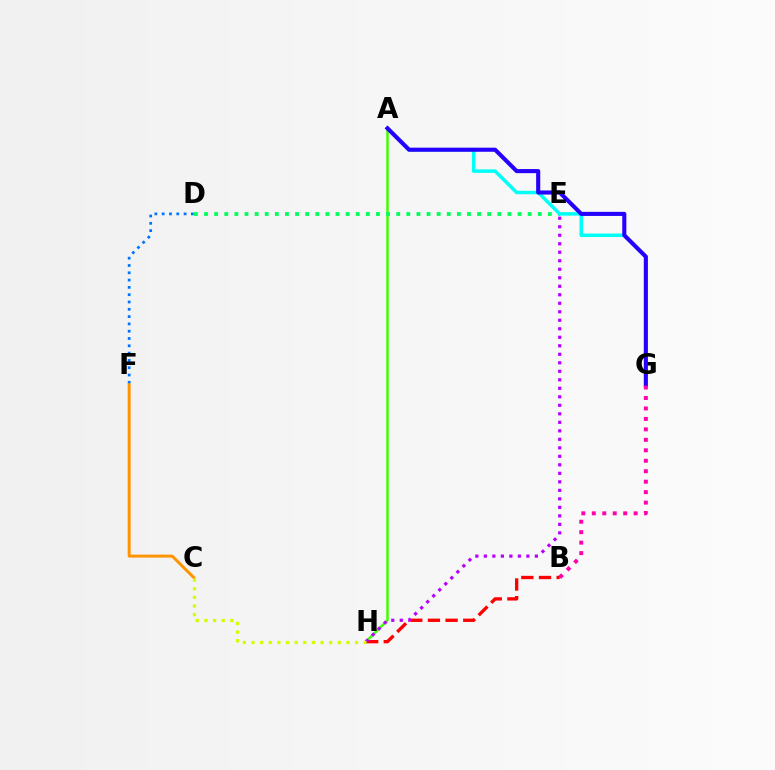{('A', 'H'): [{'color': '#3dff00', 'line_style': 'solid', 'thickness': 1.78}], ('D', 'E'): [{'color': '#00ff5c', 'line_style': 'dotted', 'thickness': 2.75}], ('A', 'G'): [{'color': '#00fff6', 'line_style': 'solid', 'thickness': 2.52}, {'color': '#2500ff', 'line_style': 'solid', 'thickness': 2.95}], ('D', 'F'): [{'color': '#0074ff', 'line_style': 'dotted', 'thickness': 1.98}], ('B', 'G'): [{'color': '#ff00ac', 'line_style': 'dotted', 'thickness': 2.84}], ('B', 'H'): [{'color': '#ff0000', 'line_style': 'dashed', 'thickness': 2.4}], ('C', 'F'): [{'color': '#ff9400', 'line_style': 'solid', 'thickness': 2.13}], ('E', 'H'): [{'color': '#b900ff', 'line_style': 'dotted', 'thickness': 2.31}], ('C', 'H'): [{'color': '#d1ff00', 'line_style': 'dotted', 'thickness': 2.35}]}